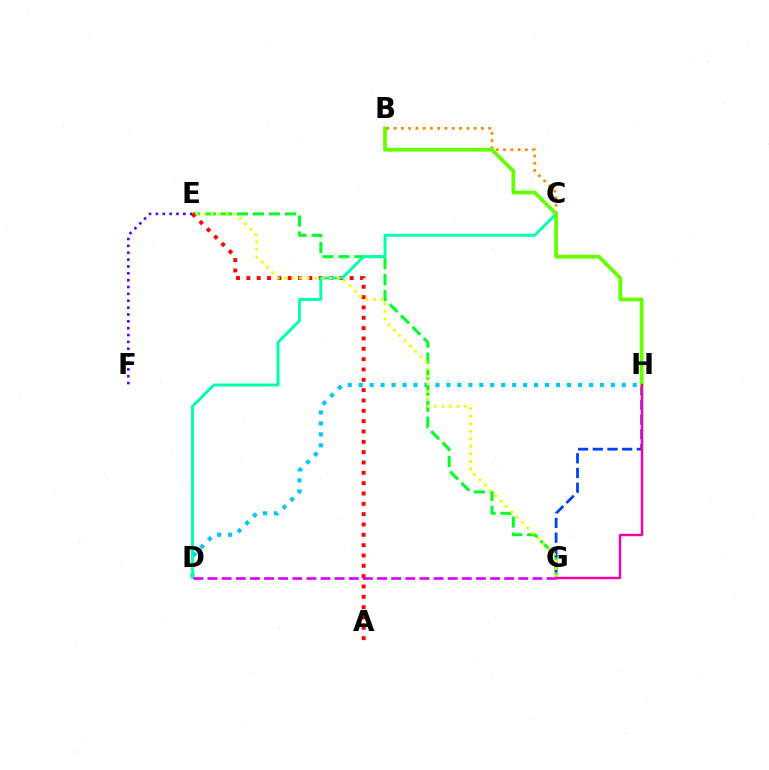{('E', 'F'): [{'color': '#4f00ff', 'line_style': 'dotted', 'thickness': 1.86}], ('D', 'H'): [{'color': '#00c7ff', 'line_style': 'dotted', 'thickness': 2.98}], ('B', 'C'): [{'color': '#ff8800', 'line_style': 'dotted', 'thickness': 1.98}], ('E', 'G'): [{'color': '#00ff27', 'line_style': 'dashed', 'thickness': 2.18}, {'color': '#eeff00', 'line_style': 'dotted', 'thickness': 2.04}], ('A', 'E'): [{'color': '#ff0000', 'line_style': 'dotted', 'thickness': 2.81}], ('G', 'H'): [{'color': '#003fff', 'line_style': 'dashed', 'thickness': 2.0}, {'color': '#ff00a0', 'line_style': 'solid', 'thickness': 1.75}], ('C', 'D'): [{'color': '#00ffaf', 'line_style': 'solid', 'thickness': 2.11}], ('D', 'G'): [{'color': '#d600ff', 'line_style': 'dashed', 'thickness': 1.92}], ('B', 'H'): [{'color': '#66ff00', 'line_style': 'solid', 'thickness': 2.7}]}